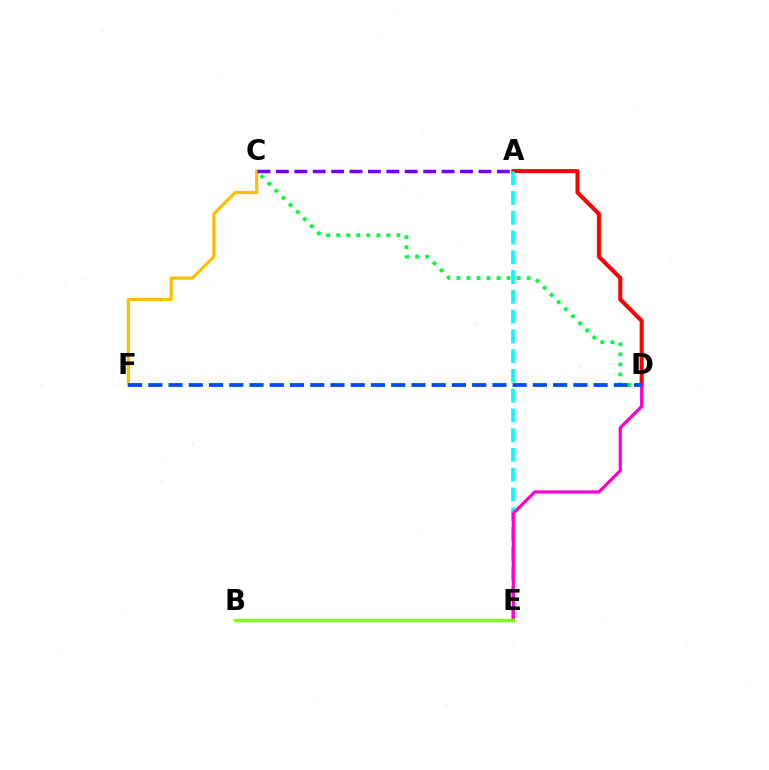{('A', 'D'): [{'color': '#ff0000', 'line_style': 'solid', 'thickness': 2.91}], ('C', 'F'): [{'color': '#ffbd00', 'line_style': 'solid', 'thickness': 2.29}], ('A', 'E'): [{'color': '#00fff6', 'line_style': 'dashed', 'thickness': 2.69}], ('D', 'E'): [{'color': '#ff00cf', 'line_style': 'solid', 'thickness': 2.32}], ('B', 'E'): [{'color': '#84ff00', 'line_style': 'solid', 'thickness': 2.51}], ('C', 'D'): [{'color': '#00ff39', 'line_style': 'dotted', 'thickness': 2.73}], ('D', 'F'): [{'color': '#004bff', 'line_style': 'dashed', 'thickness': 2.75}], ('A', 'C'): [{'color': '#7200ff', 'line_style': 'dashed', 'thickness': 2.5}]}